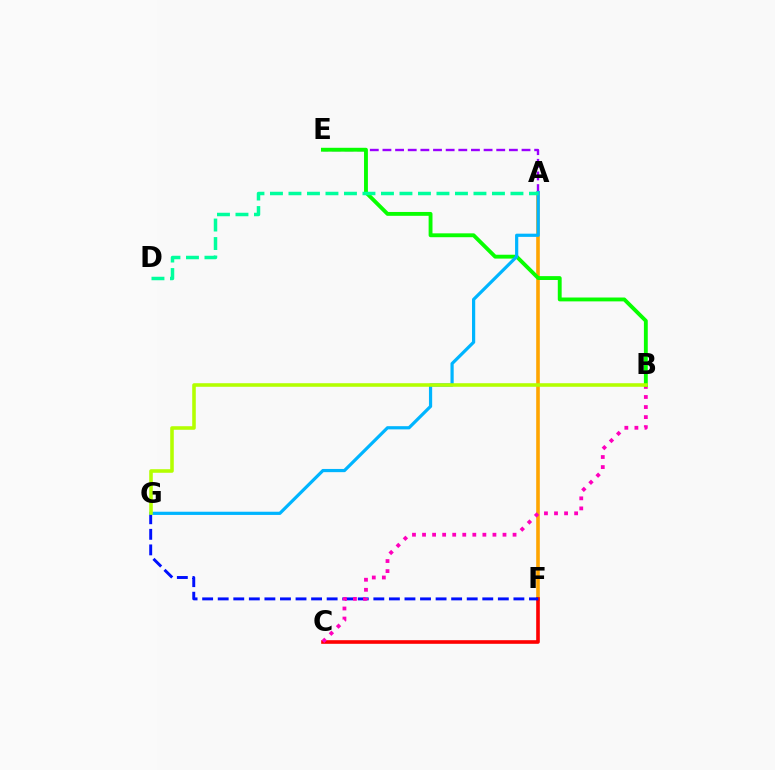{('A', 'F'): [{'color': '#ffa500', 'line_style': 'solid', 'thickness': 2.6}], ('C', 'F'): [{'color': '#ff0000', 'line_style': 'solid', 'thickness': 2.61}], ('F', 'G'): [{'color': '#0010ff', 'line_style': 'dashed', 'thickness': 2.11}], ('A', 'E'): [{'color': '#9b00ff', 'line_style': 'dashed', 'thickness': 1.72}], ('B', 'C'): [{'color': '#ff00bd', 'line_style': 'dotted', 'thickness': 2.73}], ('B', 'E'): [{'color': '#08ff00', 'line_style': 'solid', 'thickness': 2.78}], ('A', 'G'): [{'color': '#00b5ff', 'line_style': 'solid', 'thickness': 2.31}], ('B', 'G'): [{'color': '#b3ff00', 'line_style': 'solid', 'thickness': 2.57}], ('A', 'D'): [{'color': '#00ff9d', 'line_style': 'dashed', 'thickness': 2.51}]}